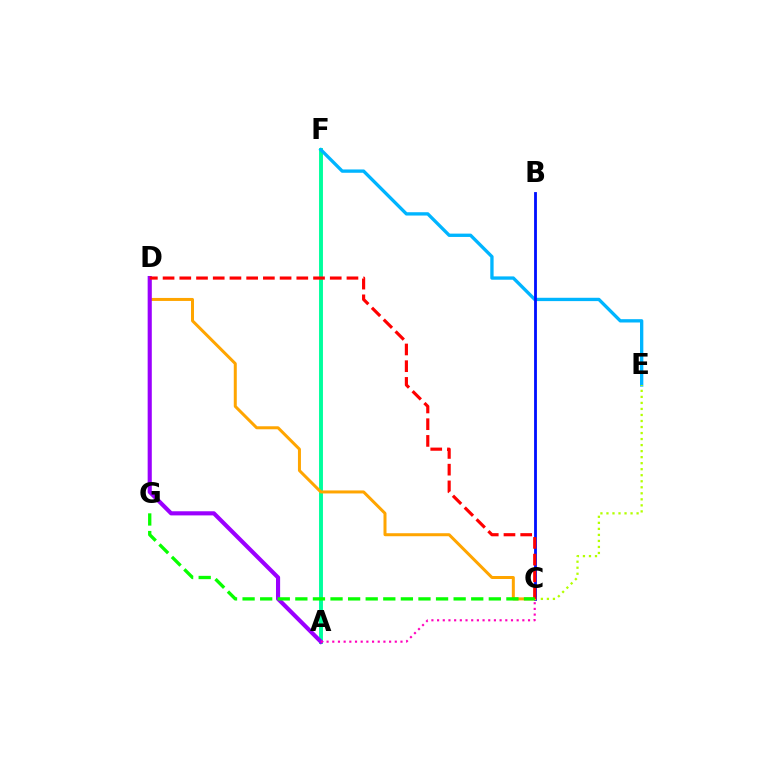{('A', 'F'): [{'color': '#00ff9d', 'line_style': 'solid', 'thickness': 2.82}], ('E', 'F'): [{'color': '#00b5ff', 'line_style': 'solid', 'thickness': 2.39}], ('C', 'E'): [{'color': '#b3ff00', 'line_style': 'dotted', 'thickness': 1.64}], ('B', 'C'): [{'color': '#0010ff', 'line_style': 'solid', 'thickness': 2.04}], ('C', 'D'): [{'color': '#ffa500', 'line_style': 'solid', 'thickness': 2.16}, {'color': '#ff0000', 'line_style': 'dashed', 'thickness': 2.27}], ('A', 'D'): [{'color': '#9b00ff', 'line_style': 'solid', 'thickness': 2.97}], ('A', 'C'): [{'color': '#ff00bd', 'line_style': 'dotted', 'thickness': 1.54}], ('C', 'G'): [{'color': '#08ff00', 'line_style': 'dashed', 'thickness': 2.39}]}